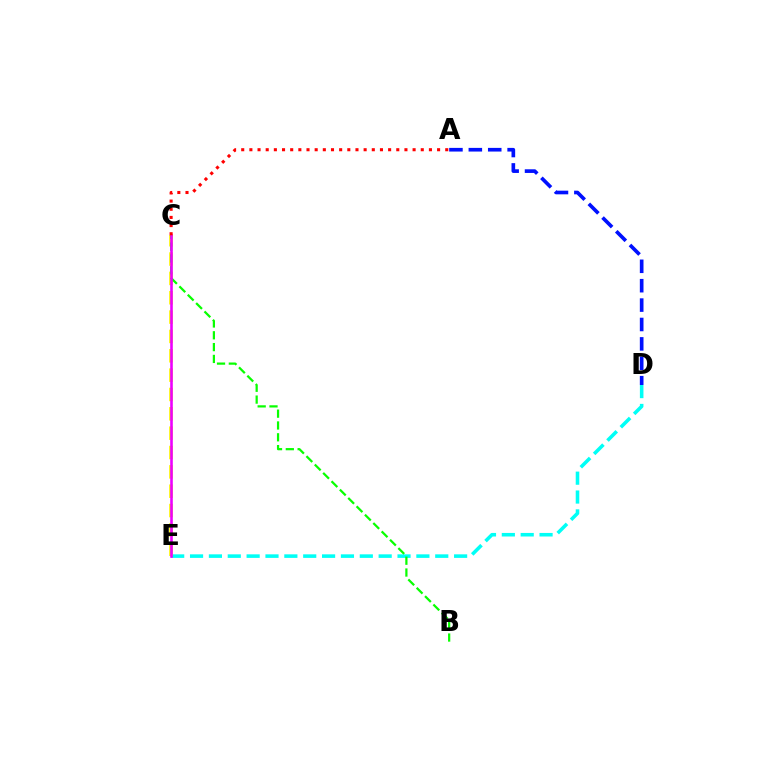{('D', 'E'): [{'color': '#00fff6', 'line_style': 'dashed', 'thickness': 2.56}], ('C', 'E'): [{'color': '#fcf500', 'line_style': 'dashed', 'thickness': 2.63}, {'color': '#ee00ff', 'line_style': 'solid', 'thickness': 1.87}], ('B', 'C'): [{'color': '#08ff00', 'line_style': 'dashed', 'thickness': 1.61}], ('A', 'D'): [{'color': '#0010ff', 'line_style': 'dashed', 'thickness': 2.64}], ('A', 'C'): [{'color': '#ff0000', 'line_style': 'dotted', 'thickness': 2.22}]}